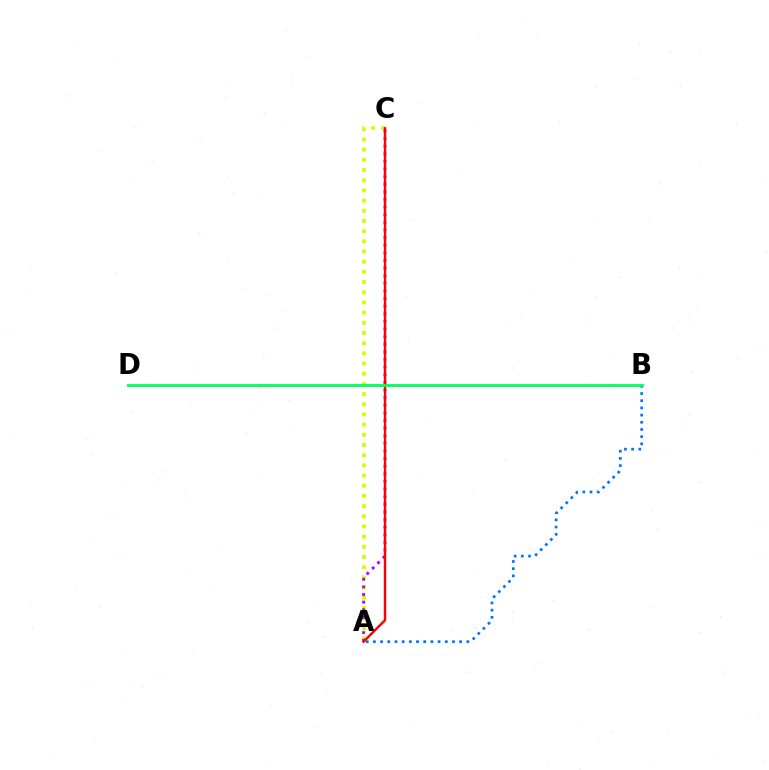{('A', 'C'): [{'color': '#d1ff00', 'line_style': 'dotted', 'thickness': 2.77}, {'color': '#b900ff', 'line_style': 'dotted', 'thickness': 2.07}, {'color': '#ff0000', 'line_style': 'solid', 'thickness': 1.73}], ('A', 'B'): [{'color': '#0074ff', 'line_style': 'dotted', 'thickness': 1.95}], ('B', 'D'): [{'color': '#00ff5c', 'line_style': 'solid', 'thickness': 2.03}]}